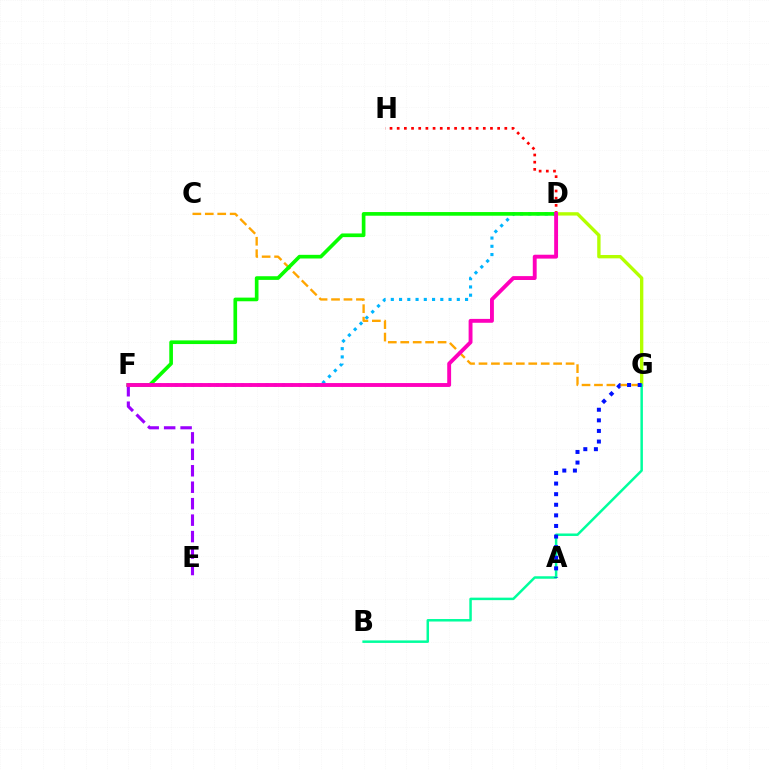{('D', 'G'): [{'color': '#b3ff00', 'line_style': 'solid', 'thickness': 2.41}], ('D', 'H'): [{'color': '#ff0000', 'line_style': 'dotted', 'thickness': 1.95}], ('D', 'F'): [{'color': '#00b5ff', 'line_style': 'dotted', 'thickness': 2.24}, {'color': '#08ff00', 'line_style': 'solid', 'thickness': 2.64}, {'color': '#ff00bd', 'line_style': 'solid', 'thickness': 2.79}], ('B', 'G'): [{'color': '#00ff9d', 'line_style': 'solid', 'thickness': 1.79}], ('E', 'F'): [{'color': '#9b00ff', 'line_style': 'dashed', 'thickness': 2.24}], ('C', 'G'): [{'color': '#ffa500', 'line_style': 'dashed', 'thickness': 1.69}], ('A', 'G'): [{'color': '#0010ff', 'line_style': 'dotted', 'thickness': 2.88}]}